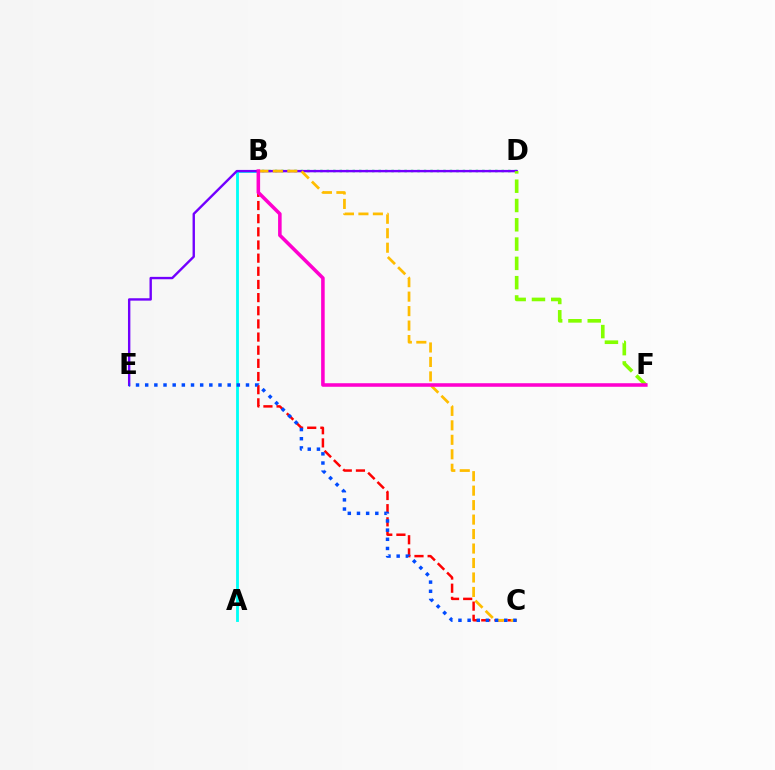{('B', 'C'): [{'color': '#ff0000', 'line_style': 'dashed', 'thickness': 1.79}, {'color': '#ffbd00', 'line_style': 'dashed', 'thickness': 1.97}], ('A', 'B'): [{'color': '#00fff6', 'line_style': 'solid', 'thickness': 2.04}], ('B', 'D'): [{'color': '#00ff39', 'line_style': 'dotted', 'thickness': 1.76}], ('D', 'E'): [{'color': '#7200ff', 'line_style': 'solid', 'thickness': 1.72}], ('D', 'F'): [{'color': '#84ff00', 'line_style': 'dashed', 'thickness': 2.62}], ('C', 'E'): [{'color': '#004bff', 'line_style': 'dotted', 'thickness': 2.49}], ('B', 'F'): [{'color': '#ff00cf', 'line_style': 'solid', 'thickness': 2.56}]}